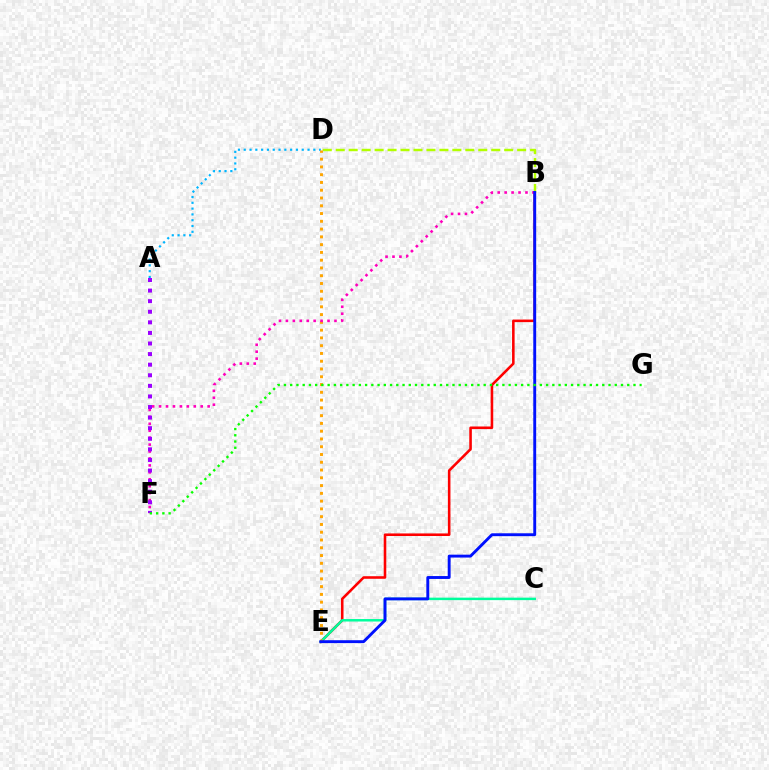{('A', 'D'): [{'color': '#00b5ff', 'line_style': 'dotted', 'thickness': 1.58}], ('B', 'E'): [{'color': '#ff0000', 'line_style': 'solid', 'thickness': 1.86}, {'color': '#0010ff', 'line_style': 'solid', 'thickness': 2.08}], ('C', 'E'): [{'color': '#00ff9d', 'line_style': 'solid', 'thickness': 1.79}], ('B', 'D'): [{'color': '#b3ff00', 'line_style': 'dashed', 'thickness': 1.76}], ('D', 'E'): [{'color': '#ffa500', 'line_style': 'dotted', 'thickness': 2.11}], ('B', 'F'): [{'color': '#ff00bd', 'line_style': 'dotted', 'thickness': 1.88}], ('A', 'F'): [{'color': '#9b00ff', 'line_style': 'dotted', 'thickness': 2.88}], ('F', 'G'): [{'color': '#08ff00', 'line_style': 'dotted', 'thickness': 1.7}]}